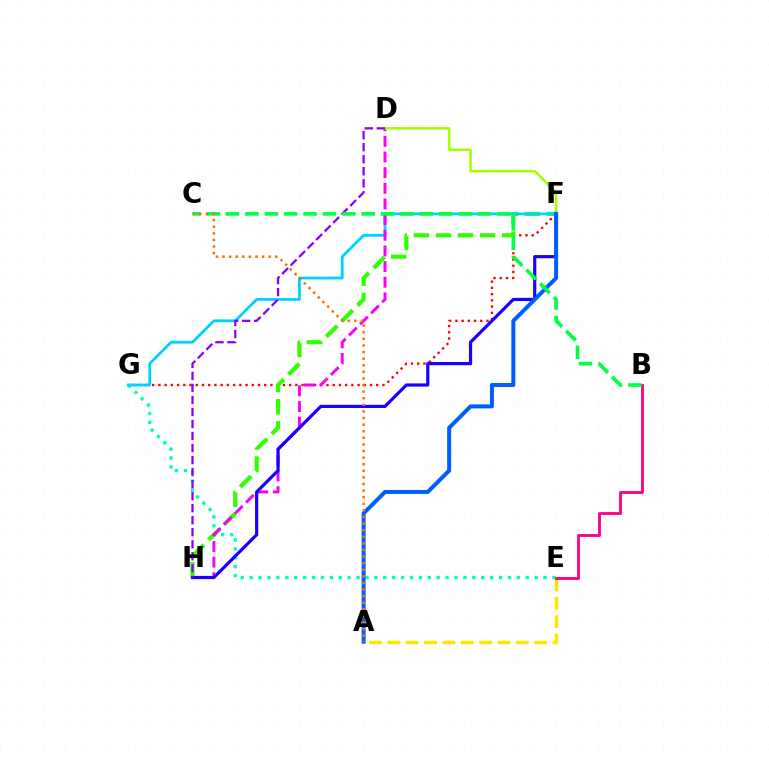{('A', 'E'): [{'color': '#ffe600', 'line_style': 'dashed', 'thickness': 2.49}], ('E', 'G'): [{'color': '#00ffbb', 'line_style': 'dotted', 'thickness': 2.42}], ('F', 'G'): [{'color': '#ff0000', 'line_style': 'dotted', 'thickness': 1.69}, {'color': '#00d3ff', 'line_style': 'solid', 'thickness': 2.02}], ('F', 'H'): [{'color': '#31ff00', 'line_style': 'dashed', 'thickness': 3.0}, {'color': '#1900ff', 'line_style': 'solid', 'thickness': 2.3}], ('D', 'H'): [{'color': '#fa00f9', 'line_style': 'dashed', 'thickness': 2.13}, {'color': '#8a00ff', 'line_style': 'dashed', 'thickness': 1.63}], ('B', 'E'): [{'color': '#ff0088', 'line_style': 'solid', 'thickness': 2.06}], ('D', 'F'): [{'color': '#a2ff00', 'line_style': 'solid', 'thickness': 1.79}], ('A', 'F'): [{'color': '#005dff', 'line_style': 'solid', 'thickness': 2.88}], ('B', 'C'): [{'color': '#00ff45', 'line_style': 'dashed', 'thickness': 2.63}], ('A', 'C'): [{'color': '#ff7000', 'line_style': 'dotted', 'thickness': 1.79}]}